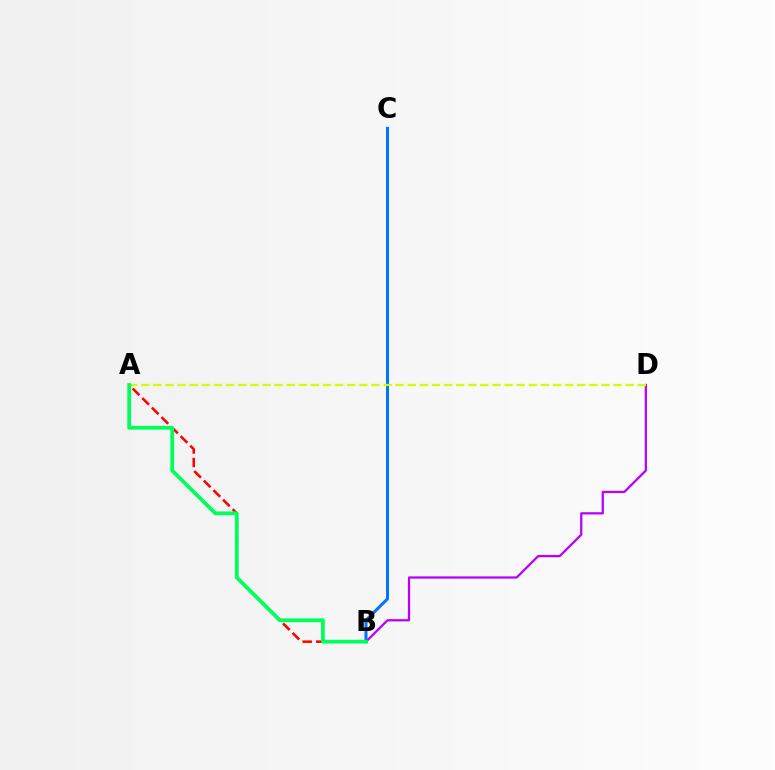{('A', 'B'): [{'color': '#ff0000', 'line_style': 'dashed', 'thickness': 1.84}, {'color': '#00ff5c', 'line_style': 'solid', 'thickness': 2.71}], ('B', 'C'): [{'color': '#0074ff', 'line_style': 'solid', 'thickness': 2.16}], ('B', 'D'): [{'color': '#b900ff', 'line_style': 'solid', 'thickness': 1.63}], ('A', 'D'): [{'color': '#d1ff00', 'line_style': 'dashed', 'thickness': 1.65}]}